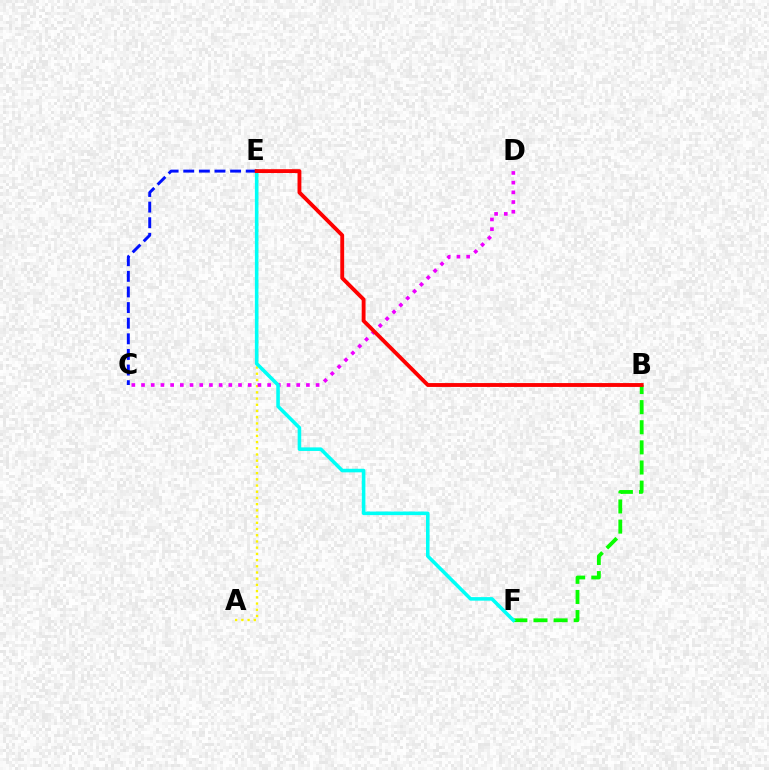{('A', 'E'): [{'color': '#fcf500', 'line_style': 'dotted', 'thickness': 1.69}], ('C', 'D'): [{'color': '#ee00ff', 'line_style': 'dotted', 'thickness': 2.64}], ('B', 'F'): [{'color': '#08ff00', 'line_style': 'dashed', 'thickness': 2.73}], ('E', 'F'): [{'color': '#00fff6', 'line_style': 'solid', 'thickness': 2.57}], ('C', 'E'): [{'color': '#0010ff', 'line_style': 'dashed', 'thickness': 2.12}], ('B', 'E'): [{'color': '#ff0000', 'line_style': 'solid', 'thickness': 2.78}]}